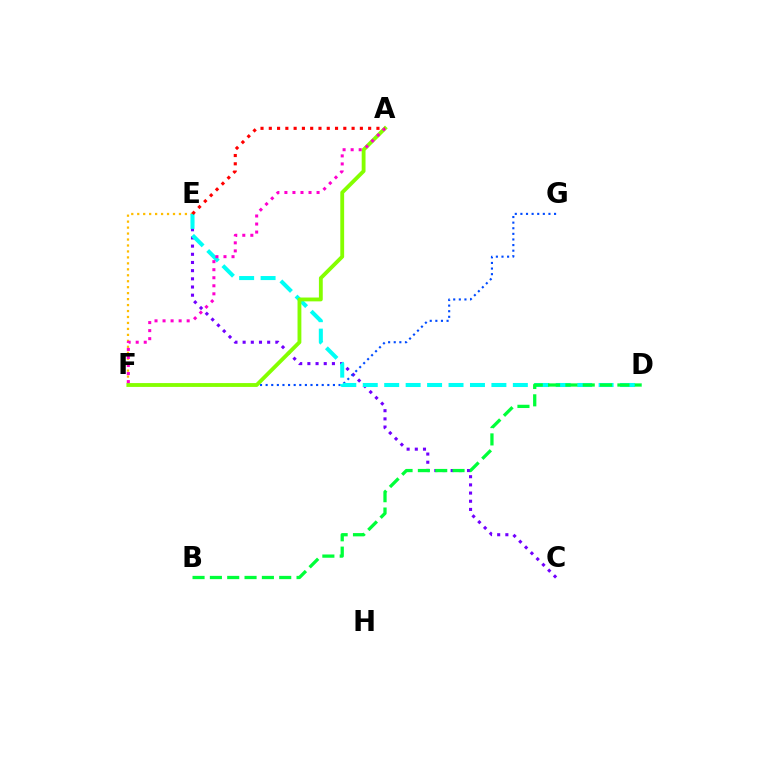{('E', 'F'): [{'color': '#ffbd00', 'line_style': 'dotted', 'thickness': 1.62}], ('C', 'E'): [{'color': '#7200ff', 'line_style': 'dotted', 'thickness': 2.22}], ('F', 'G'): [{'color': '#004bff', 'line_style': 'dotted', 'thickness': 1.52}], ('D', 'E'): [{'color': '#00fff6', 'line_style': 'dashed', 'thickness': 2.91}], ('A', 'F'): [{'color': '#84ff00', 'line_style': 'solid', 'thickness': 2.76}, {'color': '#ff00cf', 'line_style': 'dotted', 'thickness': 2.18}], ('A', 'E'): [{'color': '#ff0000', 'line_style': 'dotted', 'thickness': 2.25}], ('B', 'D'): [{'color': '#00ff39', 'line_style': 'dashed', 'thickness': 2.35}]}